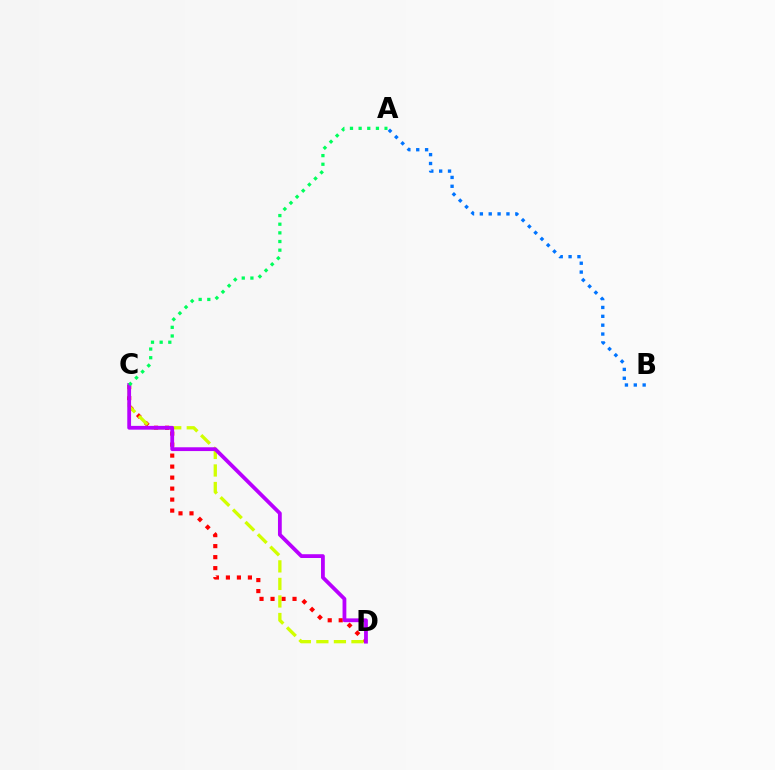{('A', 'B'): [{'color': '#0074ff', 'line_style': 'dotted', 'thickness': 2.41}], ('C', 'D'): [{'color': '#ff0000', 'line_style': 'dotted', 'thickness': 2.99}, {'color': '#d1ff00', 'line_style': 'dashed', 'thickness': 2.38}, {'color': '#b900ff', 'line_style': 'solid', 'thickness': 2.73}], ('A', 'C'): [{'color': '#00ff5c', 'line_style': 'dotted', 'thickness': 2.35}]}